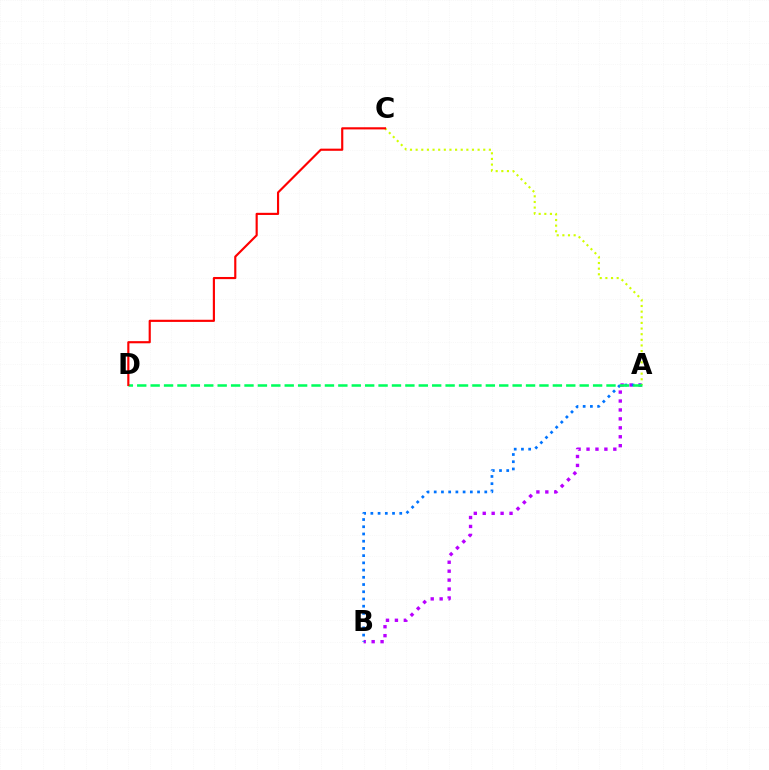{('A', 'B'): [{'color': '#b900ff', 'line_style': 'dotted', 'thickness': 2.43}, {'color': '#0074ff', 'line_style': 'dotted', 'thickness': 1.96}], ('A', 'C'): [{'color': '#d1ff00', 'line_style': 'dotted', 'thickness': 1.53}], ('A', 'D'): [{'color': '#00ff5c', 'line_style': 'dashed', 'thickness': 1.82}], ('C', 'D'): [{'color': '#ff0000', 'line_style': 'solid', 'thickness': 1.55}]}